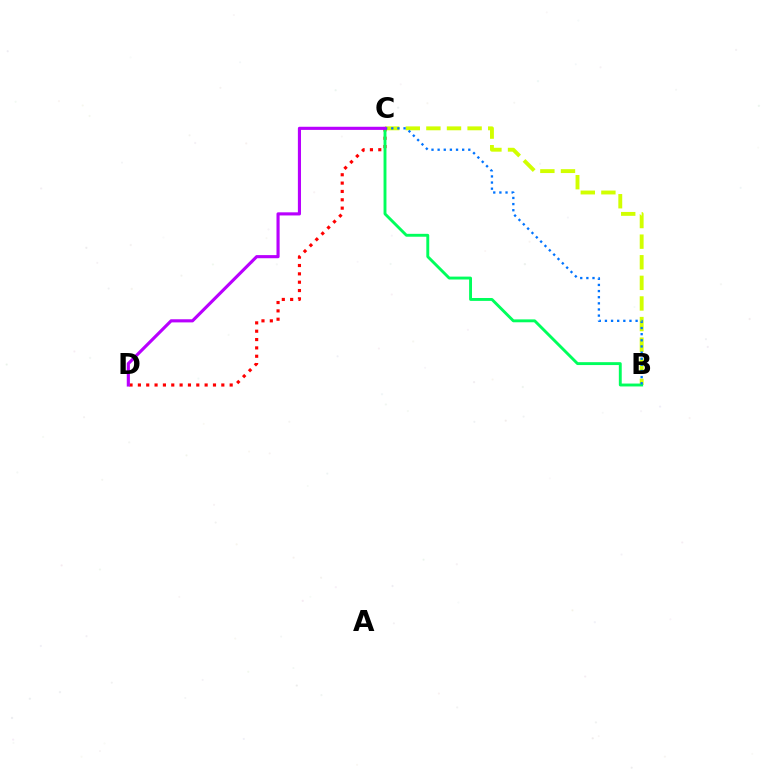{('B', 'C'): [{'color': '#d1ff00', 'line_style': 'dashed', 'thickness': 2.8}, {'color': '#00ff5c', 'line_style': 'solid', 'thickness': 2.08}, {'color': '#0074ff', 'line_style': 'dotted', 'thickness': 1.67}], ('C', 'D'): [{'color': '#ff0000', 'line_style': 'dotted', 'thickness': 2.27}, {'color': '#b900ff', 'line_style': 'solid', 'thickness': 2.25}]}